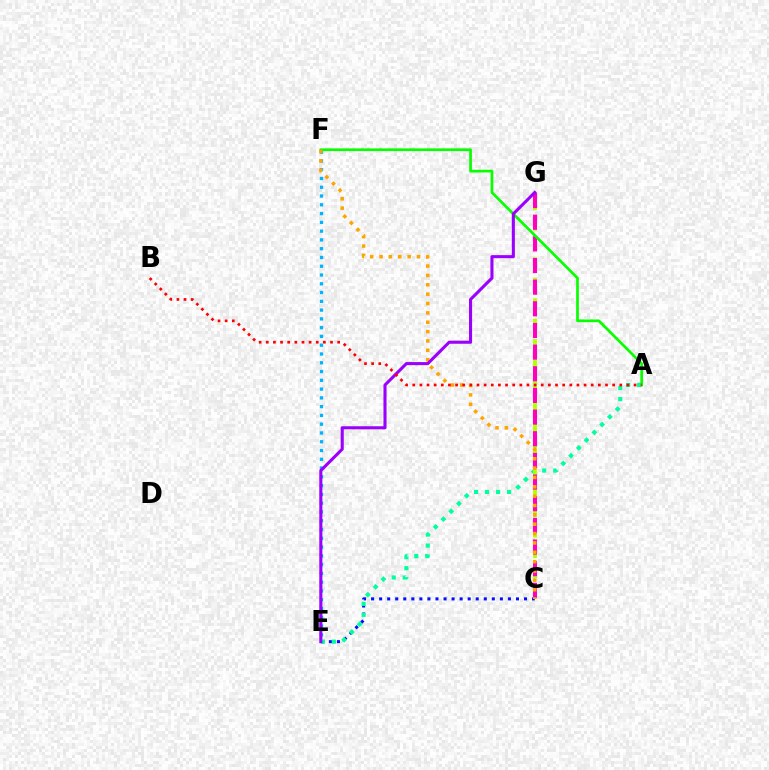{('C', 'E'): [{'color': '#0010ff', 'line_style': 'dotted', 'thickness': 2.19}], ('A', 'E'): [{'color': '#00ff9d', 'line_style': 'dotted', 'thickness': 2.99}], ('E', 'F'): [{'color': '#00b5ff', 'line_style': 'dotted', 'thickness': 2.38}], ('C', 'G'): [{'color': '#b3ff00', 'line_style': 'dashed', 'thickness': 2.78}, {'color': '#ff00bd', 'line_style': 'dashed', 'thickness': 2.94}], ('A', 'F'): [{'color': '#08ff00', 'line_style': 'solid', 'thickness': 1.94}], ('C', 'F'): [{'color': '#ffa500', 'line_style': 'dotted', 'thickness': 2.54}], ('E', 'G'): [{'color': '#9b00ff', 'line_style': 'solid', 'thickness': 2.22}], ('A', 'B'): [{'color': '#ff0000', 'line_style': 'dotted', 'thickness': 1.94}]}